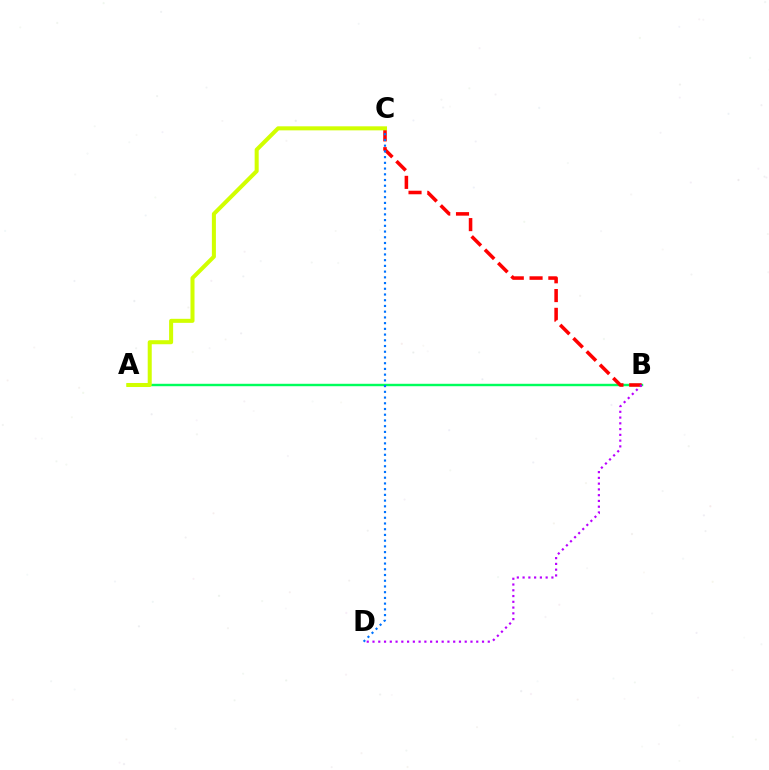{('A', 'B'): [{'color': '#00ff5c', 'line_style': 'solid', 'thickness': 1.74}], ('B', 'C'): [{'color': '#ff0000', 'line_style': 'dashed', 'thickness': 2.55}], ('B', 'D'): [{'color': '#b900ff', 'line_style': 'dotted', 'thickness': 1.57}], ('C', 'D'): [{'color': '#0074ff', 'line_style': 'dotted', 'thickness': 1.56}], ('A', 'C'): [{'color': '#d1ff00', 'line_style': 'solid', 'thickness': 2.9}]}